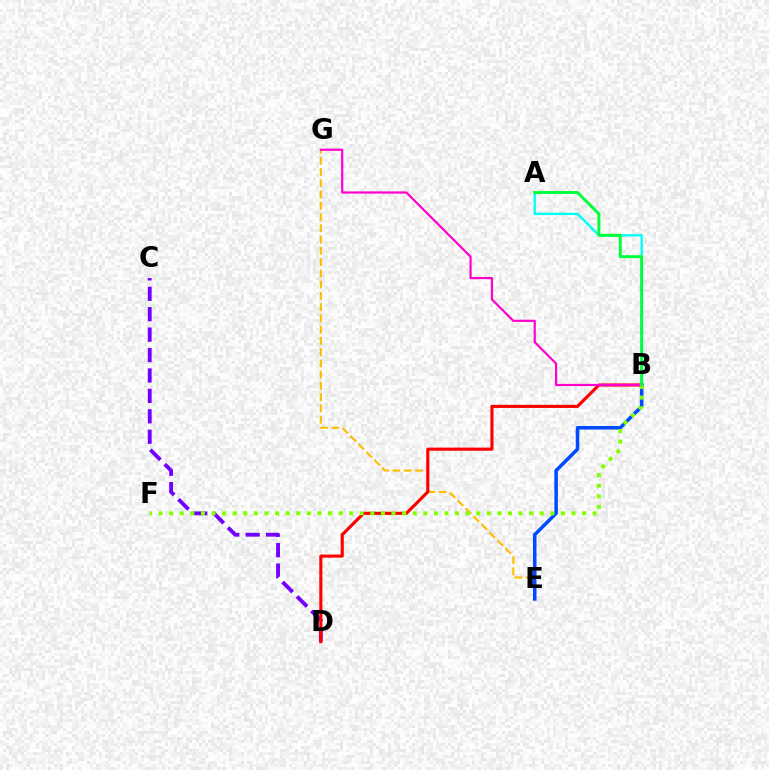{('E', 'G'): [{'color': '#ffbd00', 'line_style': 'dashed', 'thickness': 1.53}], ('C', 'D'): [{'color': '#7200ff', 'line_style': 'dashed', 'thickness': 2.77}], ('A', 'B'): [{'color': '#00fff6', 'line_style': 'solid', 'thickness': 1.71}, {'color': '#00ff39', 'line_style': 'solid', 'thickness': 2.1}], ('B', 'E'): [{'color': '#004bff', 'line_style': 'solid', 'thickness': 2.55}], ('B', 'D'): [{'color': '#ff0000', 'line_style': 'solid', 'thickness': 2.25}], ('B', 'G'): [{'color': '#ff00cf', 'line_style': 'solid', 'thickness': 1.57}], ('B', 'F'): [{'color': '#84ff00', 'line_style': 'dotted', 'thickness': 2.88}]}